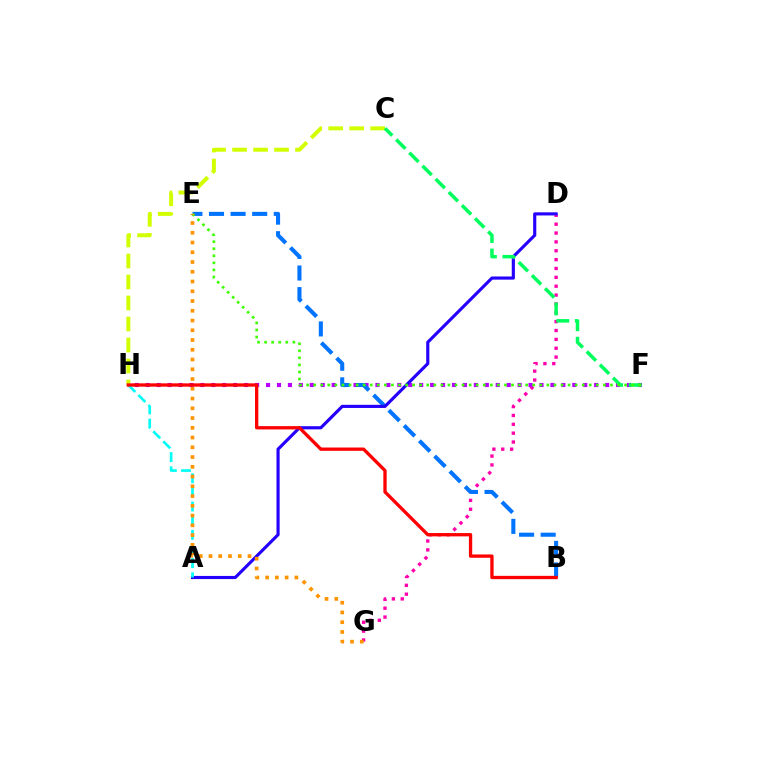{('D', 'G'): [{'color': '#ff00ac', 'line_style': 'dotted', 'thickness': 2.41}], ('F', 'H'): [{'color': '#b900ff', 'line_style': 'dotted', 'thickness': 2.97}], ('B', 'E'): [{'color': '#0074ff', 'line_style': 'dashed', 'thickness': 2.93}], ('A', 'D'): [{'color': '#2500ff', 'line_style': 'solid', 'thickness': 2.26}], ('C', 'H'): [{'color': '#d1ff00', 'line_style': 'dashed', 'thickness': 2.85}], ('A', 'H'): [{'color': '#00fff6', 'line_style': 'dashed', 'thickness': 1.92}], ('C', 'F'): [{'color': '#00ff5c', 'line_style': 'dashed', 'thickness': 2.52}], ('E', 'F'): [{'color': '#3dff00', 'line_style': 'dotted', 'thickness': 1.92}], ('B', 'H'): [{'color': '#ff0000', 'line_style': 'solid', 'thickness': 2.38}], ('E', 'G'): [{'color': '#ff9400', 'line_style': 'dotted', 'thickness': 2.65}]}